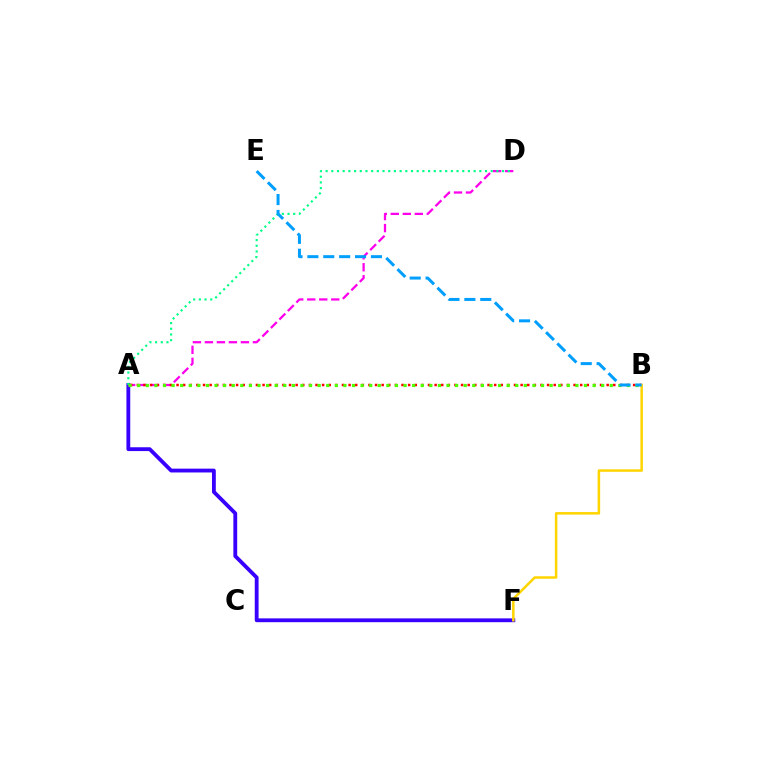{('A', 'F'): [{'color': '#3700ff', 'line_style': 'solid', 'thickness': 2.75}], ('A', 'D'): [{'color': '#ff00ed', 'line_style': 'dashed', 'thickness': 1.63}, {'color': '#00ff86', 'line_style': 'dotted', 'thickness': 1.55}], ('A', 'B'): [{'color': '#ff0000', 'line_style': 'dotted', 'thickness': 1.8}, {'color': '#4fff00', 'line_style': 'dotted', 'thickness': 2.33}], ('B', 'F'): [{'color': '#ffd500', 'line_style': 'solid', 'thickness': 1.81}], ('B', 'E'): [{'color': '#009eff', 'line_style': 'dashed', 'thickness': 2.16}]}